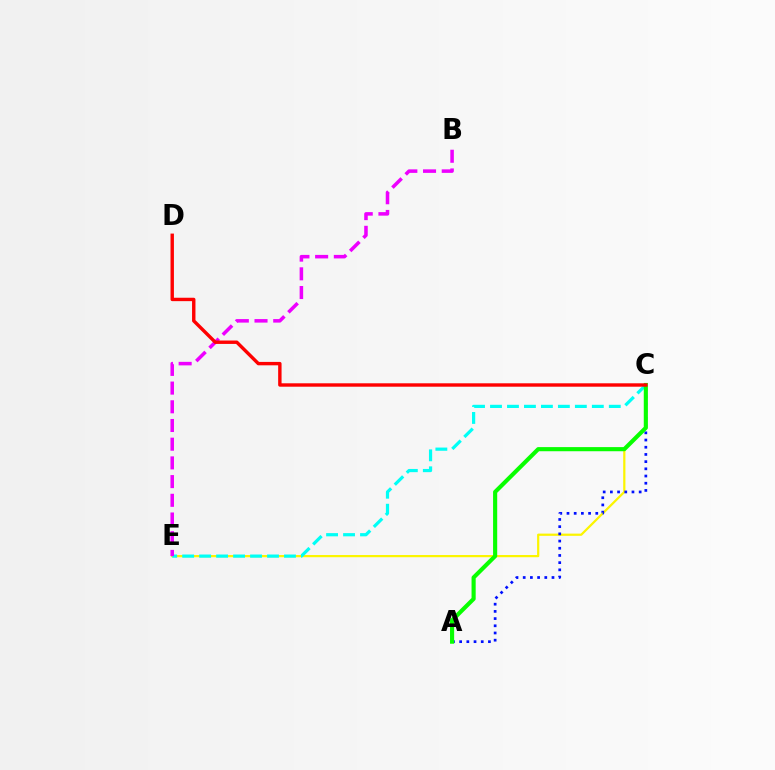{('C', 'E'): [{'color': '#fcf500', 'line_style': 'solid', 'thickness': 1.6}, {'color': '#00fff6', 'line_style': 'dashed', 'thickness': 2.31}], ('A', 'C'): [{'color': '#0010ff', 'line_style': 'dotted', 'thickness': 1.96}, {'color': '#08ff00', 'line_style': 'solid', 'thickness': 2.97}], ('B', 'E'): [{'color': '#ee00ff', 'line_style': 'dashed', 'thickness': 2.54}], ('C', 'D'): [{'color': '#ff0000', 'line_style': 'solid', 'thickness': 2.45}]}